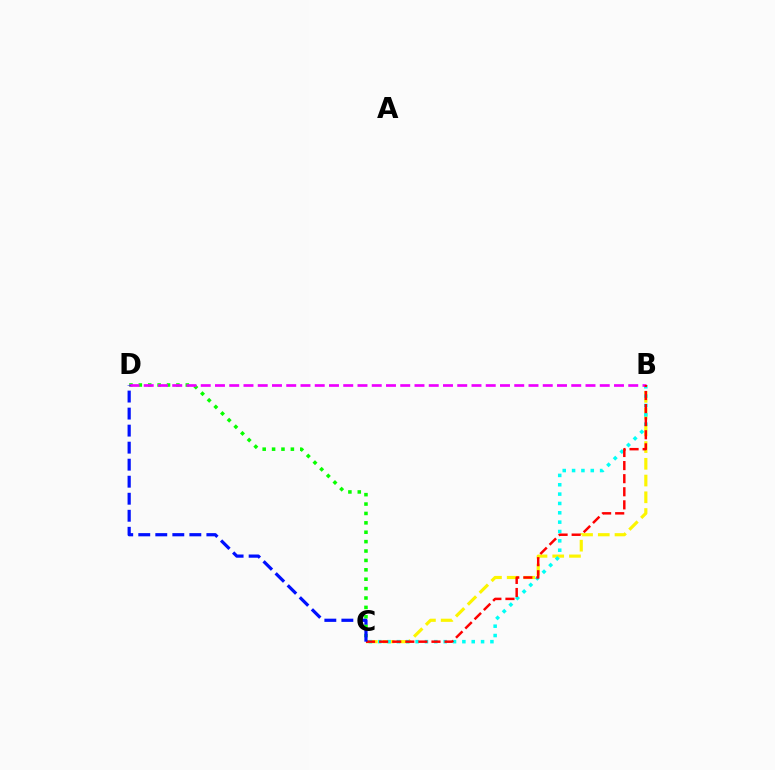{('C', 'D'): [{'color': '#08ff00', 'line_style': 'dotted', 'thickness': 2.55}, {'color': '#0010ff', 'line_style': 'dashed', 'thickness': 2.31}], ('B', 'C'): [{'color': '#fcf500', 'line_style': 'dashed', 'thickness': 2.27}, {'color': '#00fff6', 'line_style': 'dotted', 'thickness': 2.54}, {'color': '#ff0000', 'line_style': 'dashed', 'thickness': 1.78}], ('B', 'D'): [{'color': '#ee00ff', 'line_style': 'dashed', 'thickness': 1.94}]}